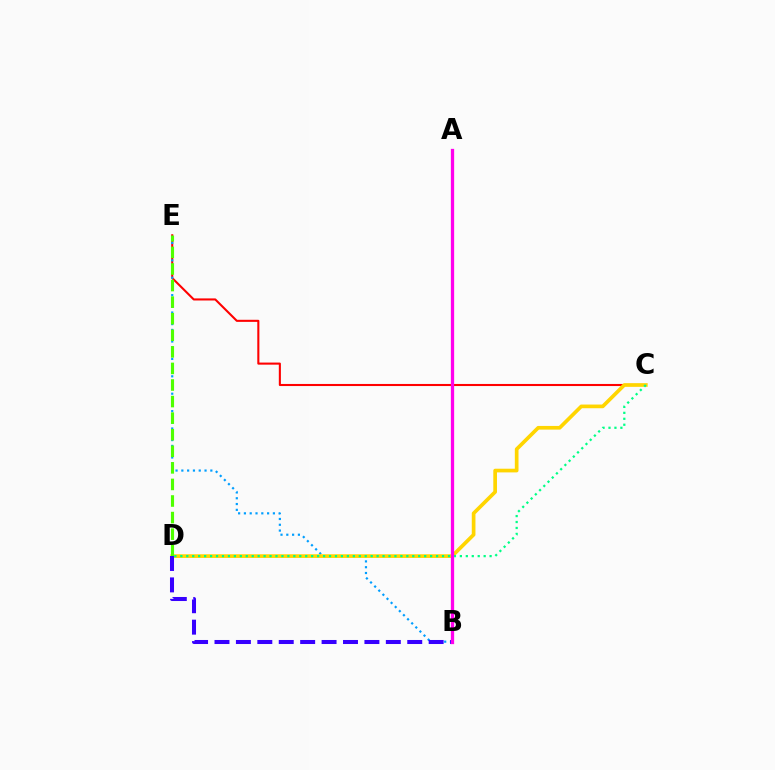{('C', 'E'): [{'color': '#ff0000', 'line_style': 'solid', 'thickness': 1.5}], ('B', 'E'): [{'color': '#009eff', 'line_style': 'dotted', 'thickness': 1.58}], ('C', 'D'): [{'color': '#ffd500', 'line_style': 'solid', 'thickness': 2.65}, {'color': '#00ff86', 'line_style': 'dotted', 'thickness': 1.62}], ('D', 'E'): [{'color': '#4fff00', 'line_style': 'dashed', 'thickness': 2.25}], ('B', 'D'): [{'color': '#3700ff', 'line_style': 'dashed', 'thickness': 2.91}], ('A', 'B'): [{'color': '#ff00ed', 'line_style': 'solid', 'thickness': 2.36}]}